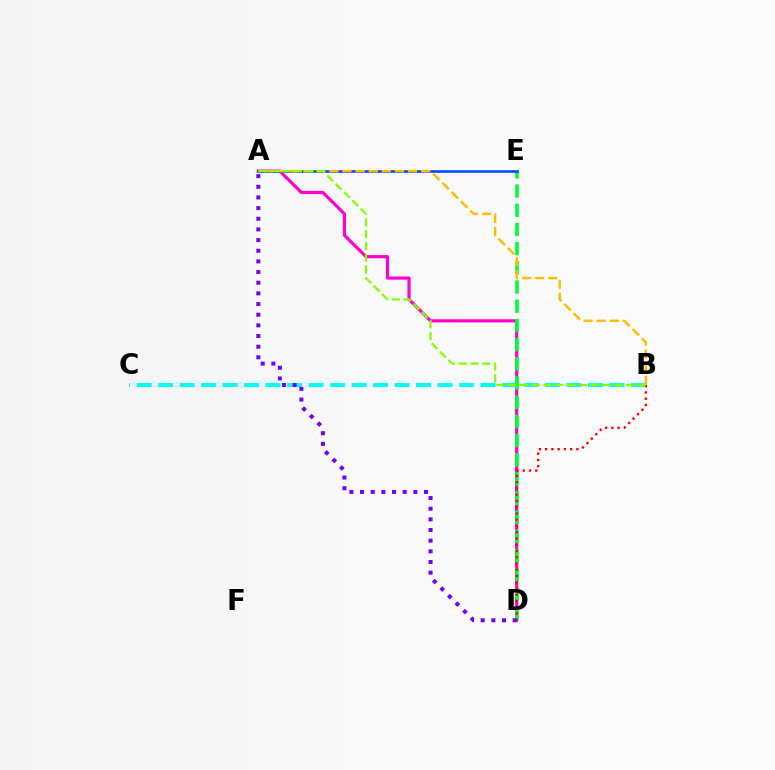{('A', 'D'): [{'color': '#ff00cf', 'line_style': 'solid', 'thickness': 2.28}, {'color': '#7200ff', 'line_style': 'dotted', 'thickness': 2.9}], ('B', 'C'): [{'color': '#00fff6', 'line_style': 'dashed', 'thickness': 2.92}], ('D', 'E'): [{'color': '#00ff39', 'line_style': 'dashed', 'thickness': 2.61}], ('A', 'E'): [{'color': '#004bff', 'line_style': 'solid', 'thickness': 1.9}], ('A', 'B'): [{'color': '#ffbd00', 'line_style': 'dashed', 'thickness': 1.78}, {'color': '#84ff00', 'line_style': 'dashed', 'thickness': 1.6}], ('B', 'D'): [{'color': '#ff0000', 'line_style': 'dotted', 'thickness': 1.7}]}